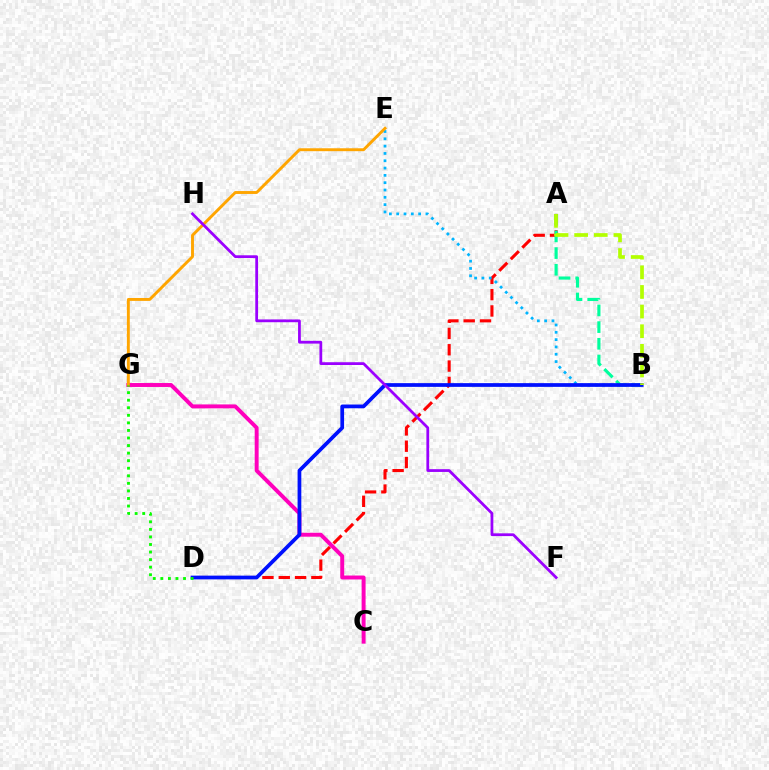{('A', 'D'): [{'color': '#ff0000', 'line_style': 'dashed', 'thickness': 2.22}], ('B', 'E'): [{'color': '#00b5ff', 'line_style': 'dotted', 'thickness': 1.99}], ('C', 'G'): [{'color': '#ff00bd', 'line_style': 'solid', 'thickness': 2.84}], ('E', 'G'): [{'color': '#ffa500', 'line_style': 'solid', 'thickness': 2.09}], ('A', 'B'): [{'color': '#00ff9d', 'line_style': 'dashed', 'thickness': 2.27}, {'color': '#b3ff00', 'line_style': 'dashed', 'thickness': 2.67}], ('B', 'D'): [{'color': '#0010ff', 'line_style': 'solid', 'thickness': 2.68}], ('F', 'H'): [{'color': '#9b00ff', 'line_style': 'solid', 'thickness': 1.99}], ('D', 'G'): [{'color': '#08ff00', 'line_style': 'dotted', 'thickness': 2.05}]}